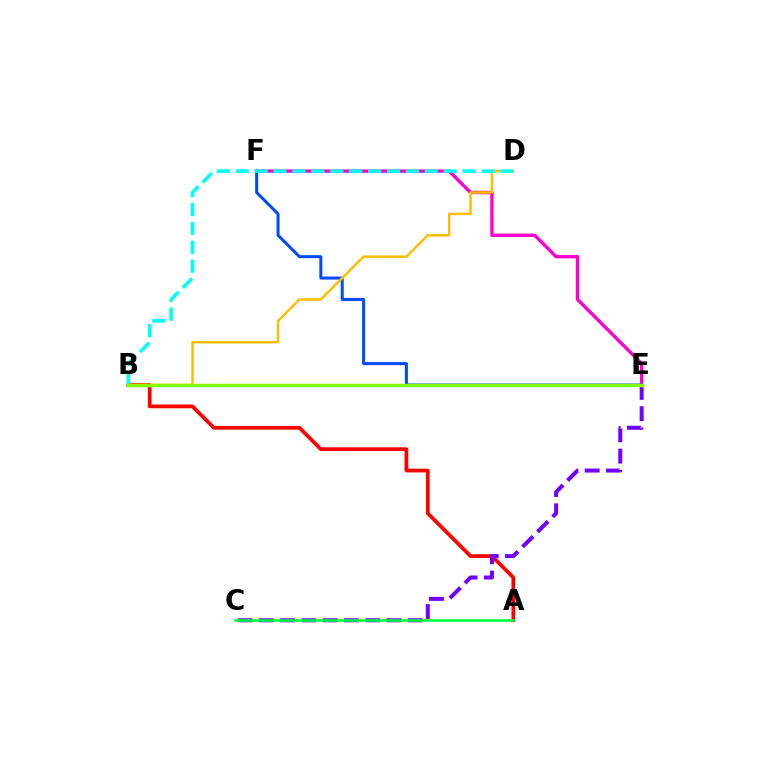{('E', 'F'): [{'color': '#ff00cf', 'line_style': 'solid', 'thickness': 2.42}, {'color': '#004bff', 'line_style': 'solid', 'thickness': 2.18}], ('A', 'B'): [{'color': '#ff0000', 'line_style': 'solid', 'thickness': 2.69}], ('B', 'D'): [{'color': '#ffbd00', 'line_style': 'solid', 'thickness': 1.78}, {'color': '#00fff6', 'line_style': 'dashed', 'thickness': 2.57}], ('C', 'E'): [{'color': '#7200ff', 'line_style': 'dashed', 'thickness': 2.89}], ('B', 'E'): [{'color': '#84ff00', 'line_style': 'solid', 'thickness': 2.51}], ('A', 'C'): [{'color': '#00ff39', 'line_style': 'solid', 'thickness': 1.83}]}